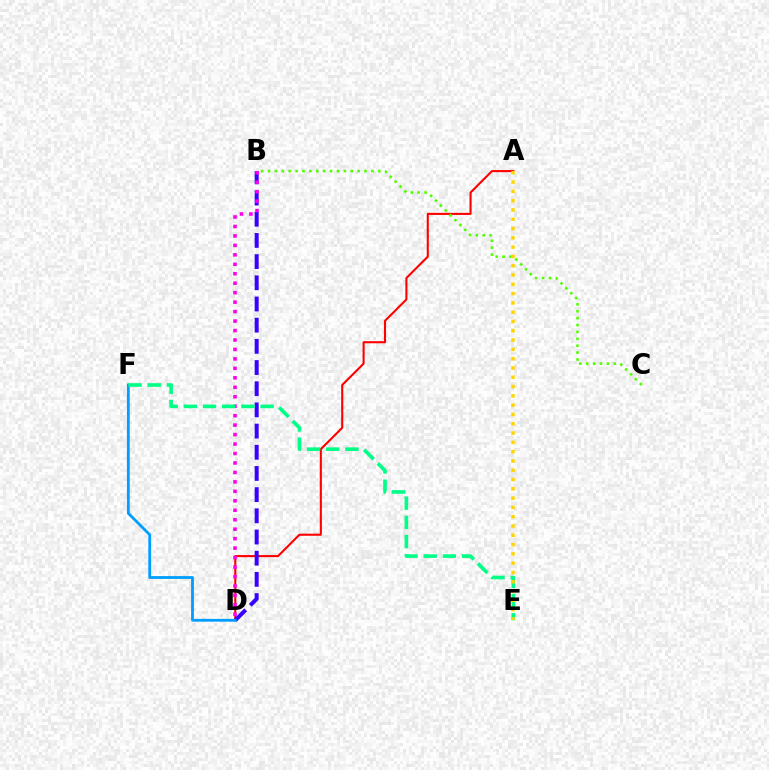{('A', 'D'): [{'color': '#ff0000', 'line_style': 'solid', 'thickness': 1.51}], ('B', 'D'): [{'color': '#3700ff', 'line_style': 'dashed', 'thickness': 2.88}, {'color': '#ff00ed', 'line_style': 'dotted', 'thickness': 2.57}], ('B', 'C'): [{'color': '#4fff00', 'line_style': 'dotted', 'thickness': 1.87}], ('D', 'F'): [{'color': '#009eff', 'line_style': 'solid', 'thickness': 2.02}], ('E', 'F'): [{'color': '#00ff86', 'line_style': 'dashed', 'thickness': 2.61}], ('A', 'E'): [{'color': '#ffd500', 'line_style': 'dotted', 'thickness': 2.53}]}